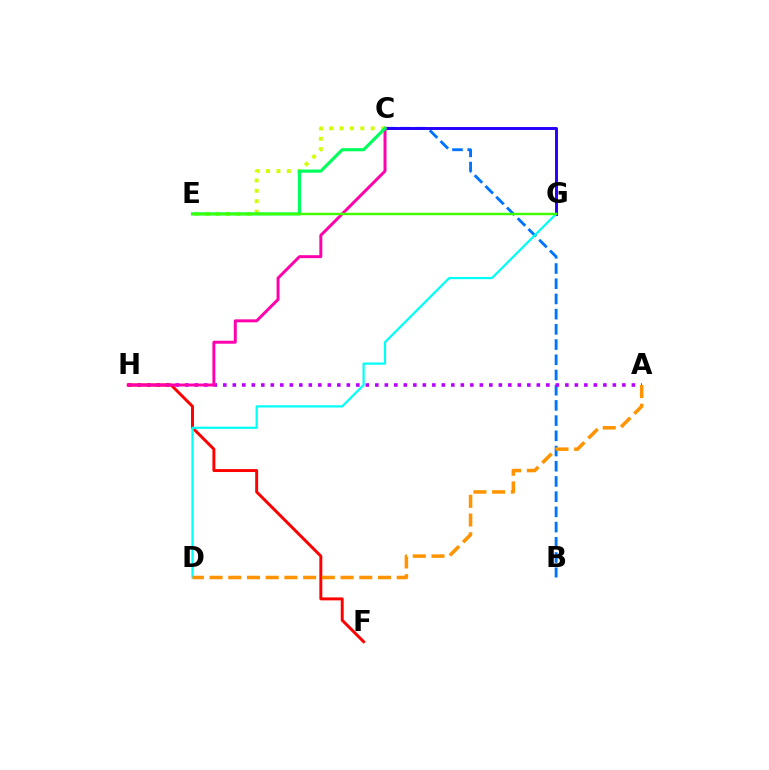{('B', 'C'): [{'color': '#0074ff', 'line_style': 'dashed', 'thickness': 2.07}], ('A', 'H'): [{'color': '#b900ff', 'line_style': 'dotted', 'thickness': 2.58}], ('C', 'G'): [{'color': '#2500ff', 'line_style': 'solid', 'thickness': 2.11}], ('F', 'H'): [{'color': '#ff0000', 'line_style': 'solid', 'thickness': 2.13}], ('C', 'H'): [{'color': '#ff00ac', 'line_style': 'solid', 'thickness': 2.13}], ('C', 'E'): [{'color': '#d1ff00', 'line_style': 'dotted', 'thickness': 2.82}, {'color': '#00ff5c', 'line_style': 'solid', 'thickness': 2.26}], ('D', 'G'): [{'color': '#00fff6', 'line_style': 'solid', 'thickness': 1.59}], ('E', 'G'): [{'color': '#3dff00', 'line_style': 'solid', 'thickness': 1.72}], ('A', 'D'): [{'color': '#ff9400', 'line_style': 'dashed', 'thickness': 2.54}]}